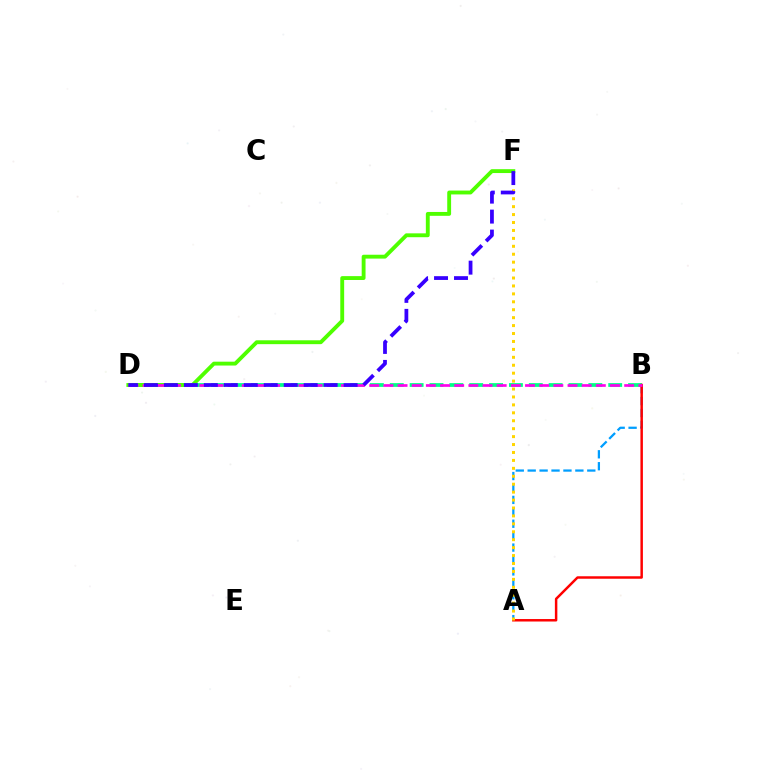{('B', 'D'): [{'color': '#00ff86', 'line_style': 'dashed', 'thickness': 2.7}, {'color': '#ff00ed', 'line_style': 'dashed', 'thickness': 1.92}], ('A', 'B'): [{'color': '#009eff', 'line_style': 'dashed', 'thickness': 1.62}, {'color': '#ff0000', 'line_style': 'solid', 'thickness': 1.78}], ('A', 'F'): [{'color': '#ffd500', 'line_style': 'dotted', 'thickness': 2.15}], ('D', 'F'): [{'color': '#4fff00', 'line_style': 'solid', 'thickness': 2.78}, {'color': '#3700ff', 'line_style': 'dashed', 'thickness': 2.71}]}